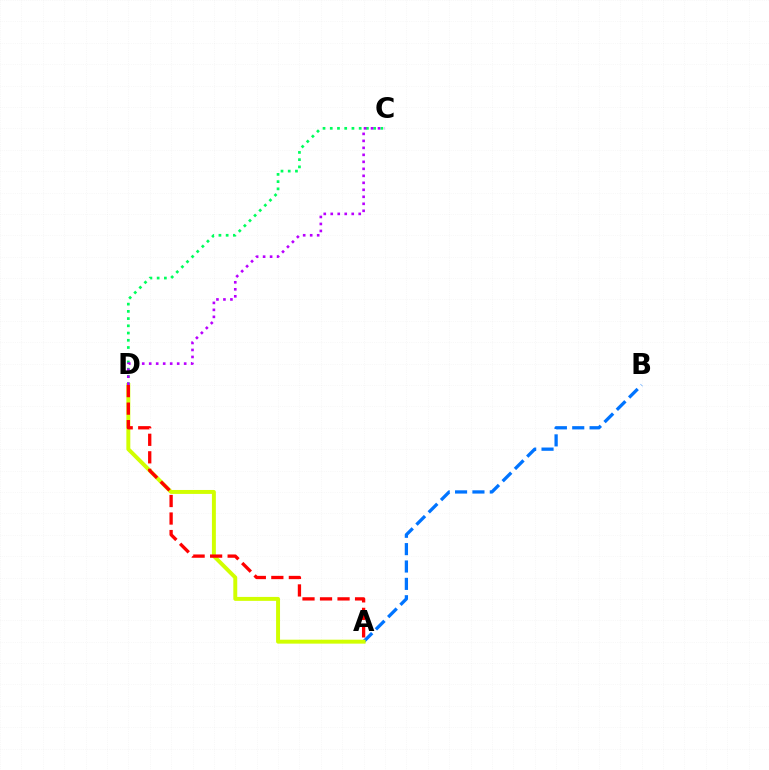{('A', 'B'): [{'color': '#0074ff', 'line_style': 'dashed', 'thickness': 2.36}], ('A', 'D'): [{'color': '#d1ff00', 'line_style': 'solid', 'thickness': 2.84}, {'color': '#ff0000', 'line_style': 'dashed', 'thickness': 2.38}], ('C', 'D'): [{'color': '#00ff5c', 'line_style': 'dotted', 'thickness': 1.96}, {'color': '#b900ff', 'line_style': 'dotted', 'thickness': 1.9}]}